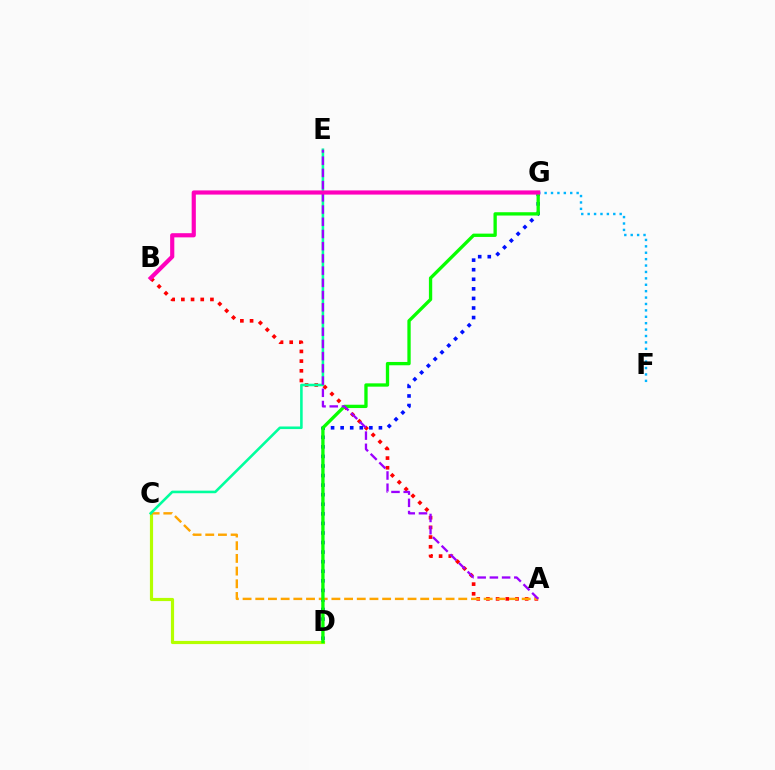{('D', 'G'): [{'color': '#0010ff', 'line_style': 'dotted', 'thickness': 2.6}, {'color': '#08ff00', 'line_style': 'solid', 'thickness': 2.39}], ('F', 'G'): [{'color': '#00b5ff', 'line_style': 'dotted', 'thickness': 1.74}], ('C', 'D'): [{'color': '#b3ff00', 'line_style': 'solid', 'thickness': 2.28}], ('A', 'B'): [{'color': '#ff0000', 'line_style': 'dotted', 'thickness': 2.63}], ('A', 'C'): [{'color': '#ffa500', 'line_style': 'dashed', 'thickness': 1.72}], ('C', 'E'): [{'color': '#00ff9d', 'line_style': 'solid', 'thickness': 1.86}], ('A', 'E'): [{'color': '#9b00ff', 'line_style': 'dashed', 'thickness': 1.66}], ('B', 'G'): [{'color': '#ff00bd', 'line_style': 'solid', 'thickness': 3.0}]}